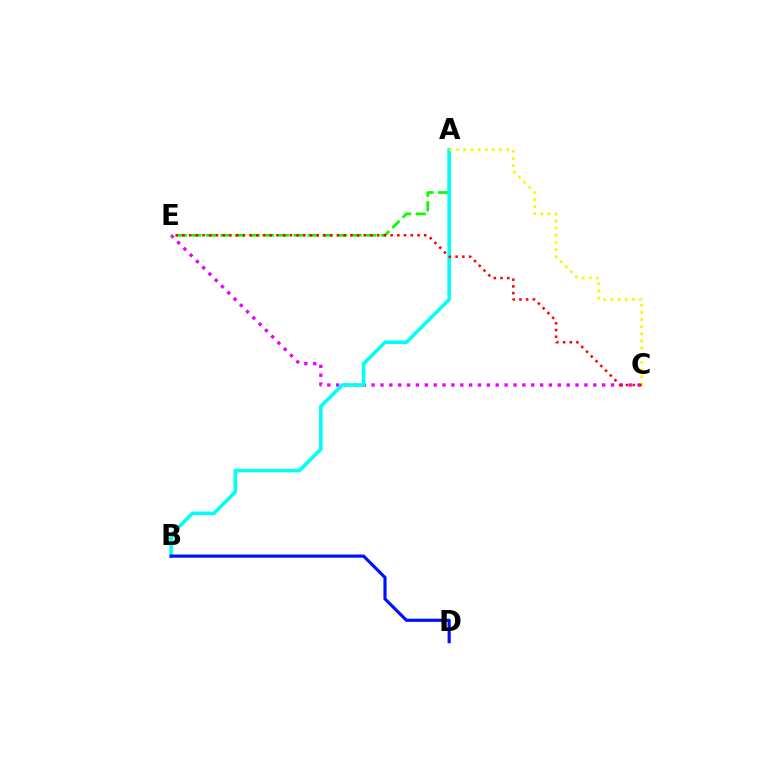{('C', 'E'): [{'color': '#ee00ff', 'line_style': 'dotted', 'thickness': 2.41}, {'color': '#ff0000', 'line_style': 'dotted', 'thickness': 1.82}], ('A', 'E'): [{'color': '#08ff00', 'line_style': 'dashed', 'thickness': 1.98}], ('A', 'B'): [{'color': '#00fff6', 'line_style': 'solid', 'thickness': 2.59}], ('A', 'C'): [{'color': '#fcf500', 'line_style': 'dotted', 'thickness': 1.94}], ('B', 'D'): [{'color': '#0010ff', 'line_style': 'solid', 'thickness': 2.27}]}